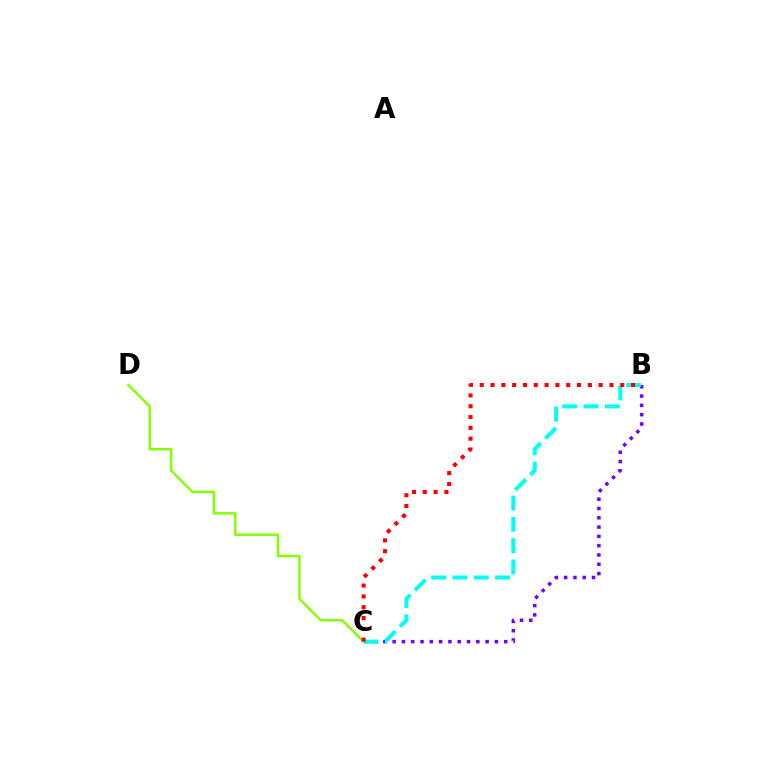{('B', 'C'): [{'color': '#7200ff', 'line_style': 'dotted', 'thickness': 2.53}, {'color': '#00fff6', 'line_style': 'dashed', 'thickness': 2.9}, {'color': '#ff0000', 'line_style': 'dotted', 'thickness': 2.94}], ('C', 'D'): [{'color': '#84ff00', 'line_style': 'solid', 'thickness': 1.76}]}